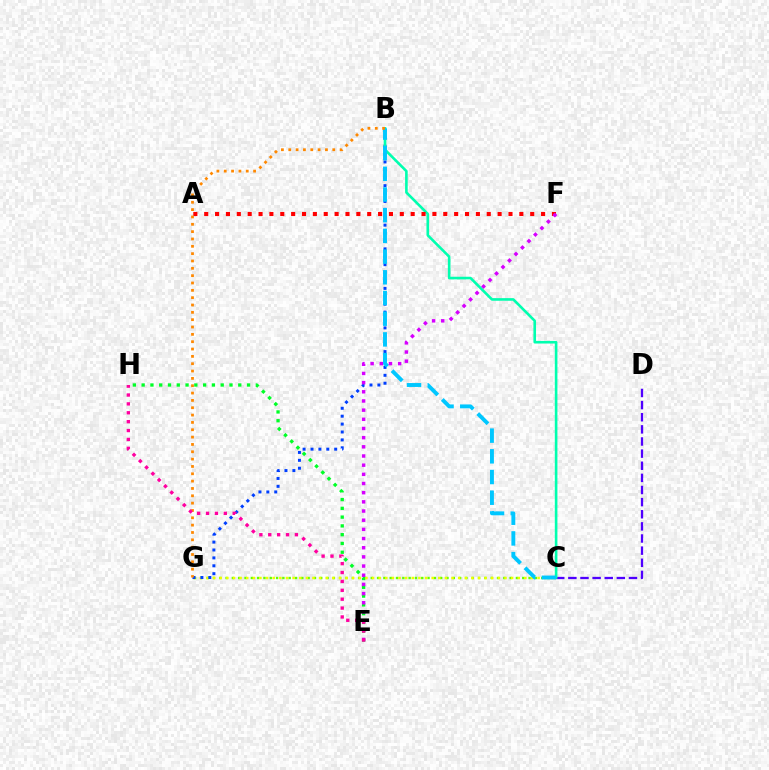{('C', 'D'): [{'color': '#4f00ff', 'line_style': 'dashed', 'thickness': 1.65}], ('C', 'G'): [{'color': '#66ff00', 'line_style': 'dotted', 'thickness': 1.72}, {'color': '#eeff00', 'line_style': 'dotted', 'thickness': 1.8}], ('E', 'H'): [{'color': '#00ff27', 'line_style': 'dotted', 'thickness': 2.39}, {'color': '#ff00a0', 'line_style': 'dotted', 'thickness': 2.41}], ('B', 'G'): [{'color': '#003fff', 'line_style': 'dotted', 'thickness': 2.15}, {'color': '#ff8800', 'line_style': 'dotted', 'thickness': 1.99}], ('B', 'C'): [{'color': '#00ffaf', 'line_style': 'solid', 'thickness': 1.88}, {'color': '#00c7ff', 'line_style': 'dashed', 'thickness': 2.81}], ('A', 'F'): [{'color': '#ff0000', 'line_style': 'dotted', 'thickness': 2.95}], ('E', 'F'): [{'color': '#d600ff', 'line_style': 'dotted', 'thickness': 2.49}]}